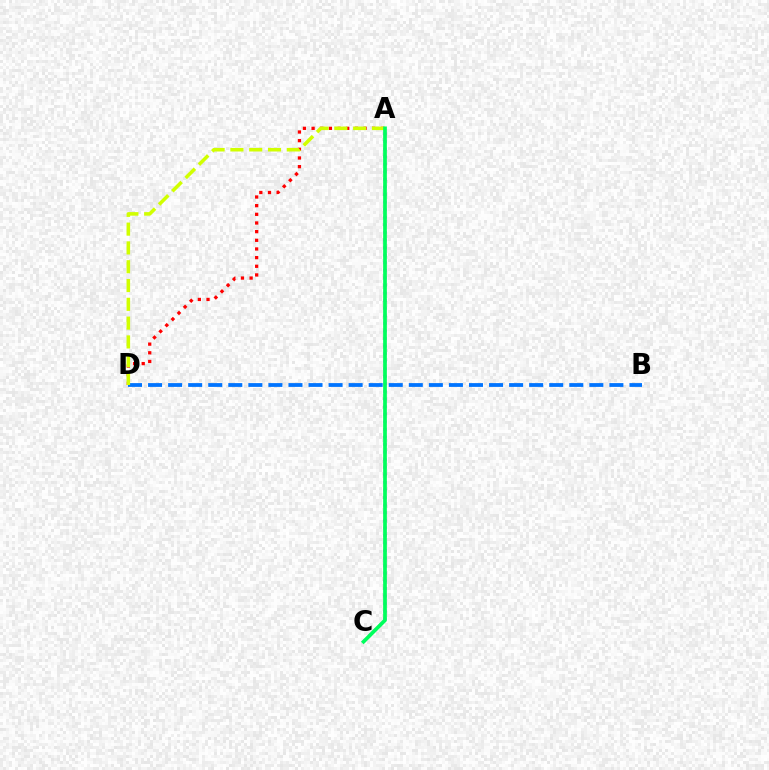{('A', 'C'): [{'color': '#b900ff', 'line_style': 'dotted', 'thickness': 2.06}, {'color': '#00ff5c', 'line_style': 'solid', 'thickness': 2.66}], ('A', 'D'): [{'color': '#ff0000', 'line_style': 'dotted', 'thickness': 2.35}, {'color': '#d1ff00', 'line_style': 'dashed', 'thickness': 2.55}], ('B', 'D'): [{'color': '#0074ff', 'line_style': 'dashed', 'thickness': 2.72}]}